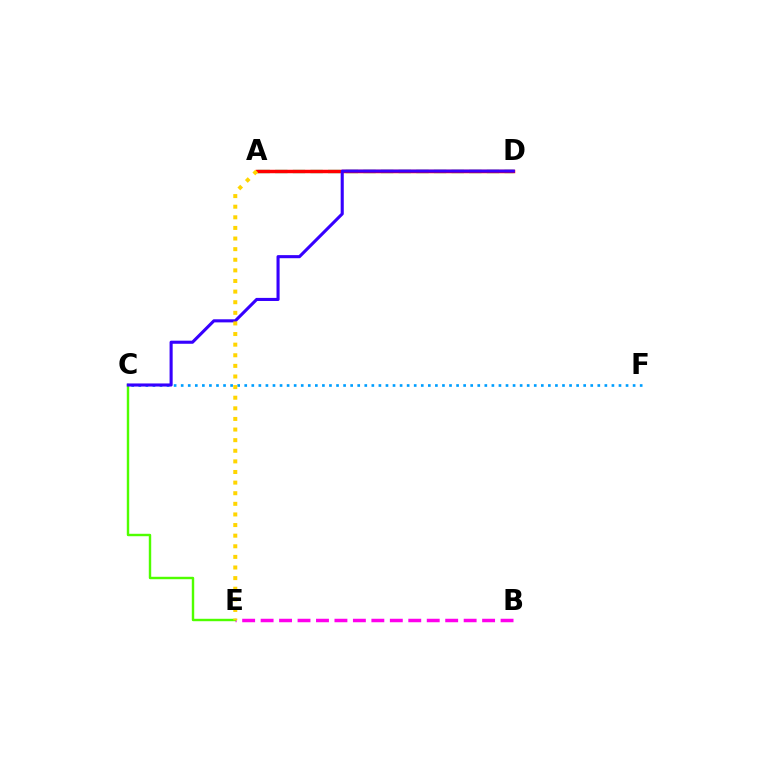{('B', 'E'): [{'color': '#ff00ed', 'line_style': 'dashed', 'thickness': 2.51}], ('C', 'E'): [{'color': '#4fff00', 'line_style': 'solid', 'thickness': 1.74}], ('C', 'F'): [{'color': '#009eff', 'line_style': 'dotted', 'thickness': 1.92}], ('A', 'D'): [{'color': '#00ff86', 'line_style': 'dashed', 'thickness': 2.4}, {'color': '#ff0000', 'line_style': 'solid', 'thickness': 2.49}], ('C', 'D'): [{'color': '#3700ff', 'line_style': 'solid', 'thickness': 2.23}], ('A', 'E'): [{'color': '#ffd500', 'line_style': 'dotted', 'thickness': 2.88}]}